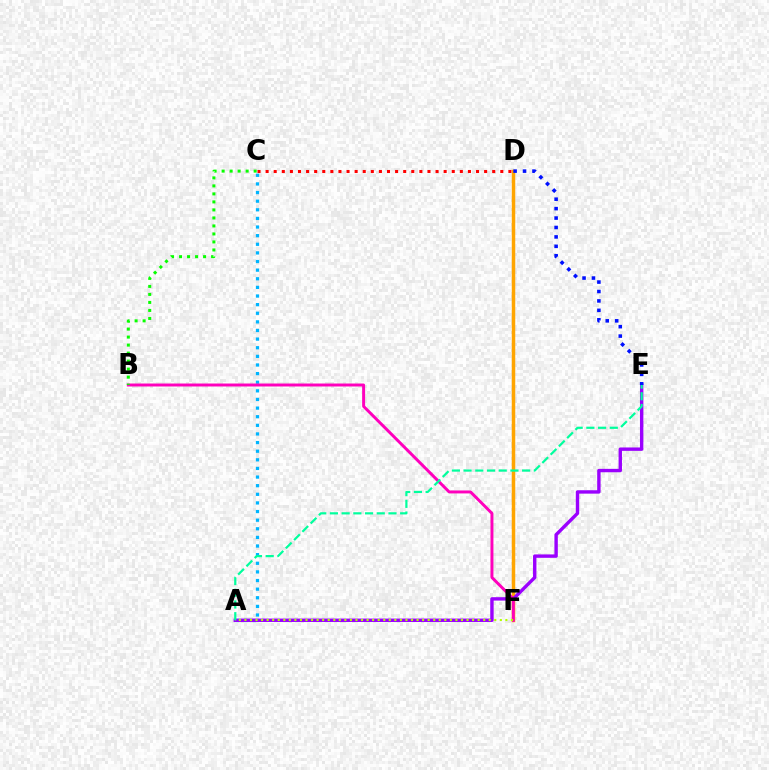{('D', 'F'): [{'color': '#ffa500', 'line_style': 'solid', 'thickness': 2.51}], ('A', 'C'): [{'color': '#00b5ff', 'line_style': 'dotted', 'thickness': 2.34}], ('A', 'E'): [{'color': '#9b00ff', 'line_style': 'solid', 'thickness': 2.44}, {'color': '#00ff9d', 'line_style': 'dashed', 'thickness': 1.59}], ('B', 'F'): [{'color': '#ff00bd', 'line_style': 'solid', 'thickness': 2.13}], ('A', 'F'): [{'color': '#b3ff00', 'line_style': 'dotted', 'thickness': 1.51}], ('B', 'C'): [{'color': '#08ff00', 'line_style': 'dotted', 'thickness': 2.18}], ('C', 'D'): [{'color': '#ff0000', 'line_style': 'dotted', 'thickness': 2.2}], ('D', 'E'): [{'color': '#0010ff', 'line_style': 'dotted', 'thickness': 2.56}]}